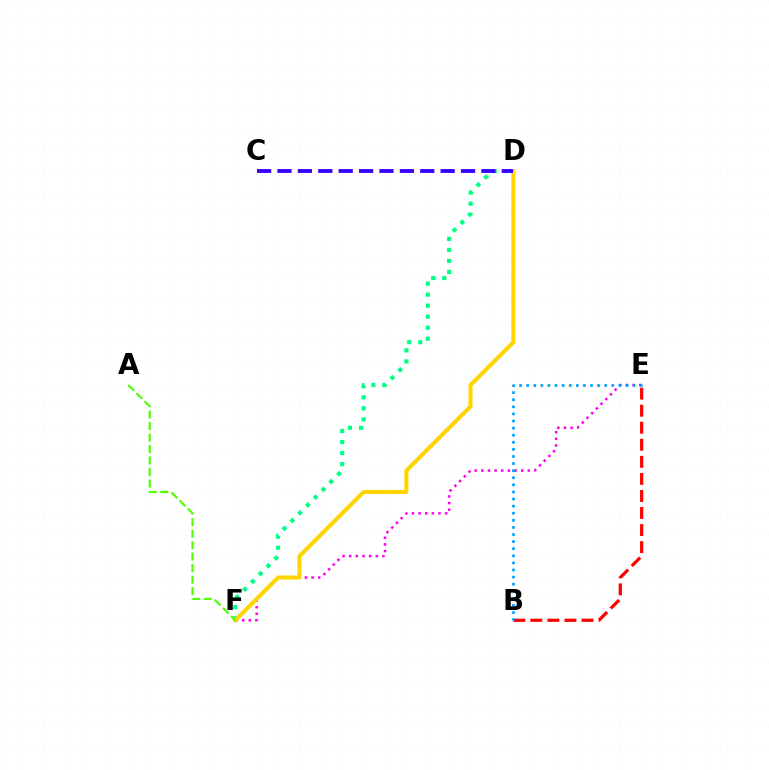{('D', 'F'): [{'color': '#00ff86', 'line_style': 'dotted', 'thickness': 2.99}, {'color': '#ffd500', 'line_style': 'solid', 'thickness': 2.92}], ('B', 'E'): [{'color': '#ff0000', 'line_style': 'dashed', 'thickness': 2.32}, {'color': '#009eff', 'line_style': 'dotted', 'thickness': 1.93}], ('E', 'F'): [{'color': '#ff00ed', 'line_style': 'dotted', 'thickness': 1.8}], ('A', 'F'): [{'color': '#4fff00', 'line_style': 'dashed', 'thickness': 1.56}], ('C', 'D'): [{'color': '#3700ff', 'line_style': 'dashed', 'thickness': 2.77}]}